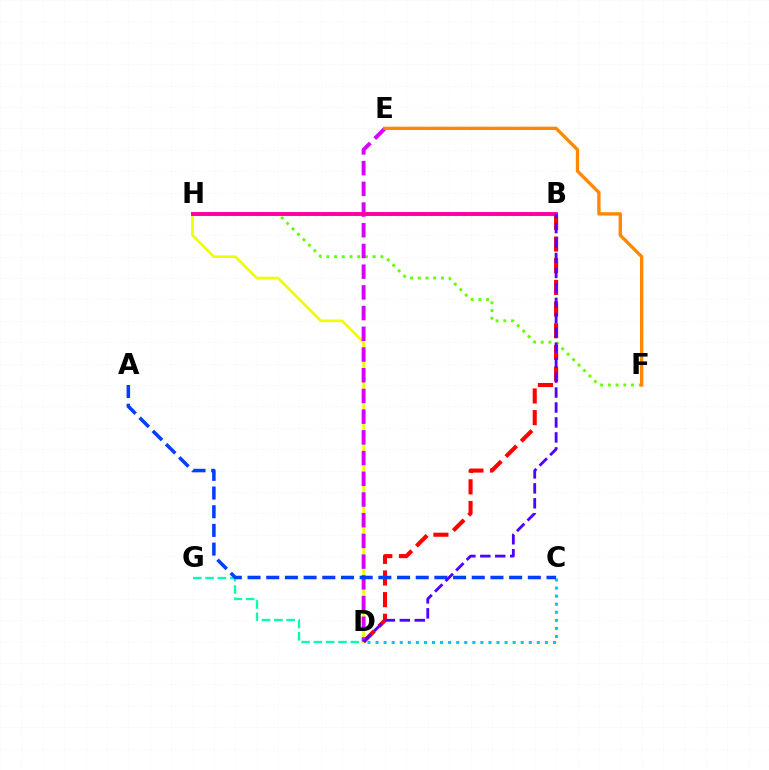{('D', 'G'): [{'color': '#00ffaf', 'line_style': 'dashed', 'thickness': 1.67}], ('D', 'H'): [{'color': '#eeff00', 'line_style': 'solid', 'thickness': 1.93}], ('F', 'H'): [{'color': '#66ff00', 'line_style': 'dotted', 'thickness': 2.1}], ('B', 'D'): [{'color': '#ff0000', 'line_style': 'dashed', 'thickness': 2.94}, {'color': '#4f00ff', 'line_style': 'dashed', 'thickness': 2.03}], ('D', 'E'): [{'color': '#d600ff', 'line_style': 'dashed', 'thickness': 2.81}], ('C', 'D'): [{'color': '#00c7ff', 'line_style': 'dotted', 'thickness': 2.19}], ('A', 'C'): [{'color': '#003fff', 'line_style': 'dashed', 'thickness': 2.54}], ('E', 'F'): [{'color': '#ff8800', 'line_style': 'solid', 'thickness': 2.4}], ('B', 'H'): [{'color': '#00ff27', 'line_style': 'dotted', 'thickness': 2.24}, {'color': '#ff00a0', 'line_style': 'solid', 'thickness': 2.81}]}